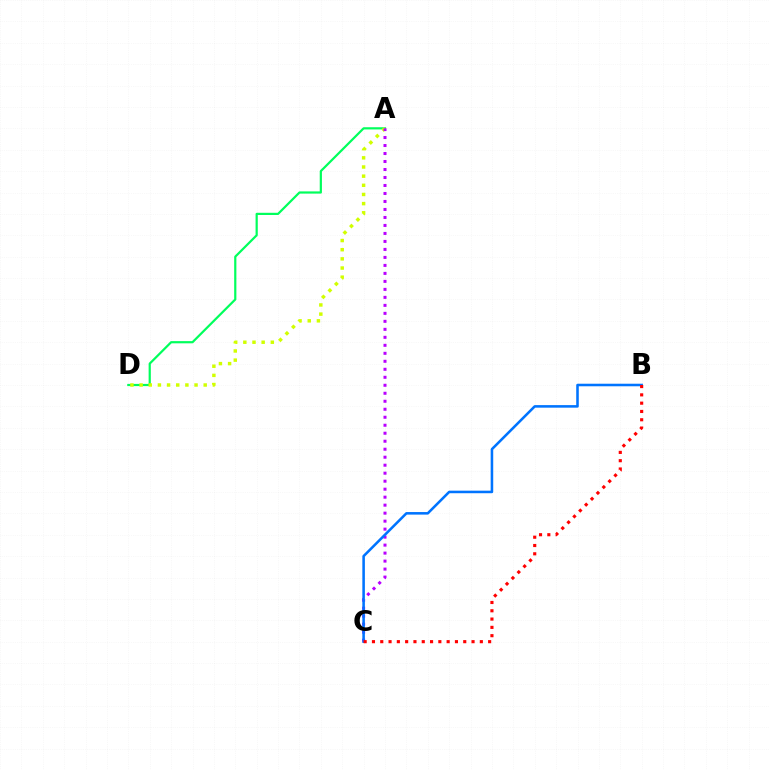{('A', 'D'): [{'color': '#00ff5c', 'line_style': 'solid', 'thickness': 1.59}, {'color': '#d1ff00', 'line_style': 'dotted', 'thickness': 2.49}], ('A', 'C'): [{'color': '#b900ff', 'line_style': 'dotted', 'thickness': 2.17}], ('B', 'C'): [{'color': '#0074ff', 'line_style': 'solid', 'thickness': 1.84}, {'color': '#ff0000', 'line_style': 'dotted', 'thickness': 2.25}]}